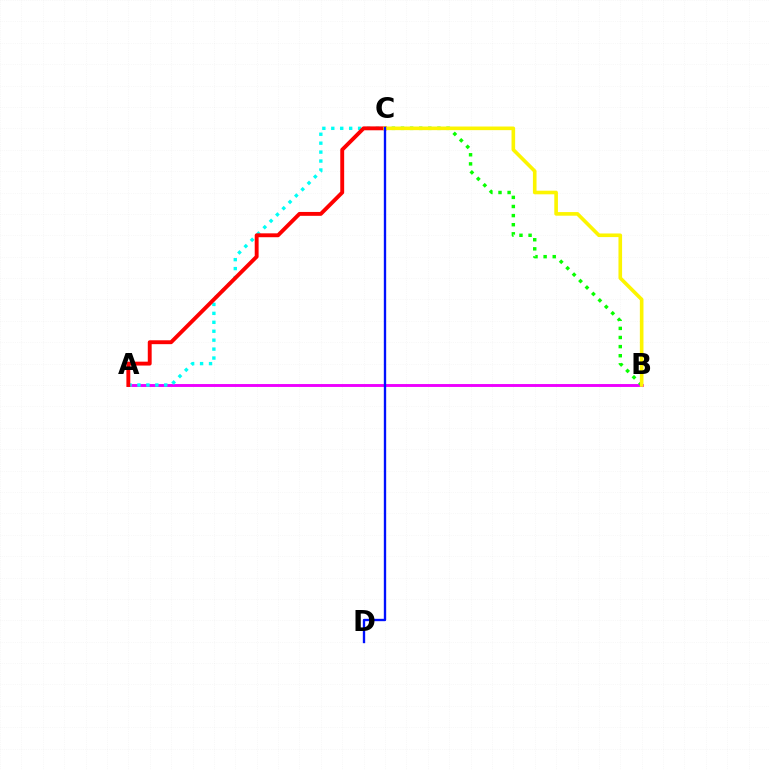{('A', 'B'): [{'color': '#ee00ff', 'line_style': 'solid', 'thickness': 2.09}], ('B', 'C'): [{'color': '#08ff00', 'line_style': 'dotted', 'thickness': 2.47}, {'color': '#fcf500', 'line_style': 'solid', 'thickness': 2.6}], ('A', 'C'): [{'color': '#00fff6', 'line_style': 'dotted', 'thickness': 2.43}, {'color': '#ff0000', 'line_style': 'solid', 'thickness': 2.8}], ('C', 'D'): [{'color': '#0010ff', 'line_style': 'solid', 'thickness': 1.69}]}